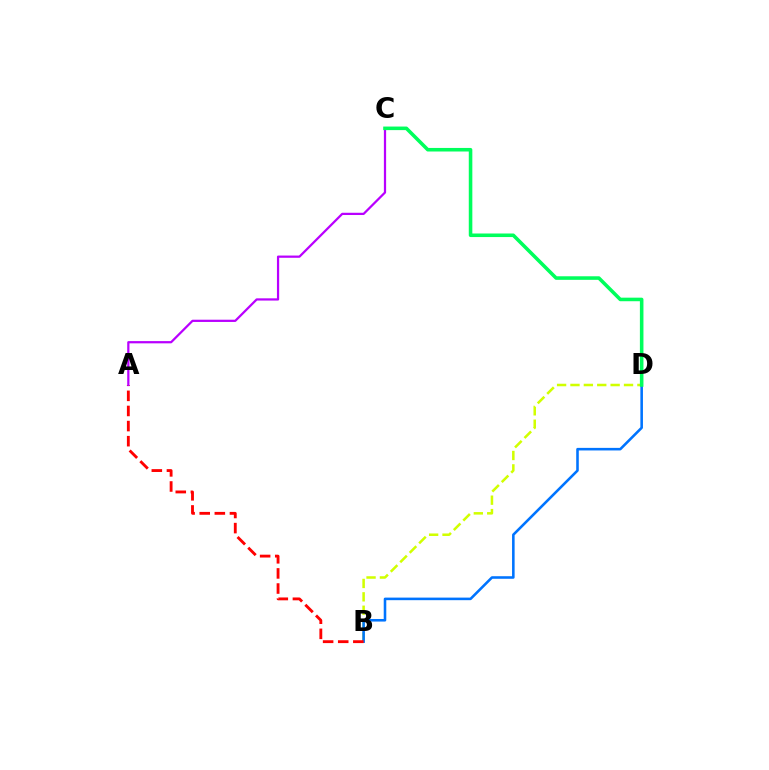{('B', 'D'): [{'color': '#d1ff00', 'line_style': 'dashed', 'thickness': 1.82}, {'color': '#0074ff', 'line_style': 'solid', 'thickness': 1.85}], ('A', 'B'): [{'color': '#ff0000', 'line_style': 'dashed', 'thickness': 2.05}], ('A', 'C'): [{'color': '#b900ff', 'line_style': 'solid', 'thickness': 1.61}], ('C', 'D'): [{'color': '#00ff5c', 'line_style': 'solid', 'thickness': 2.57}]}